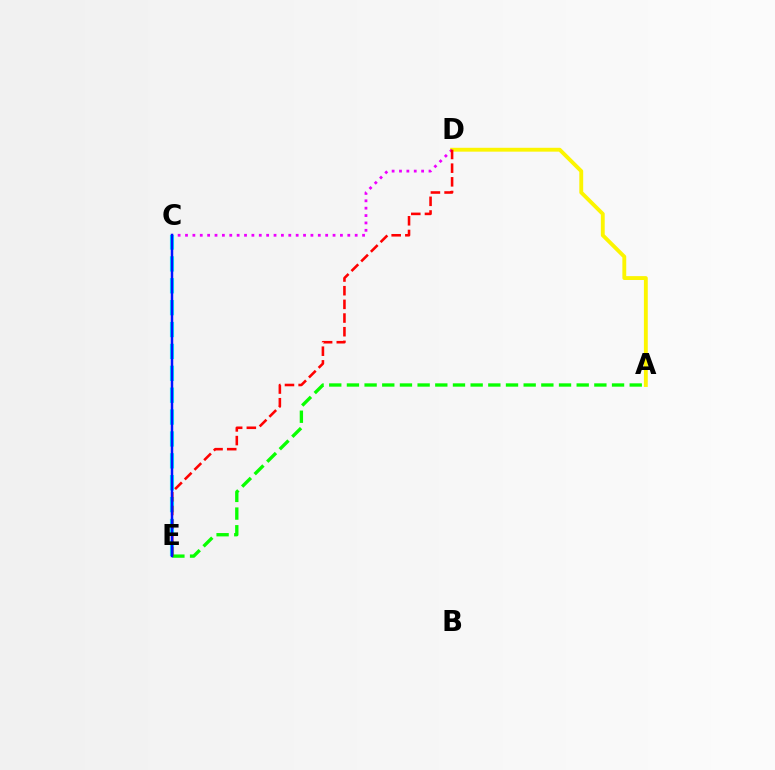{('C', 'E'): [{'color': '#00fff6', 'line_style': 'dashed', 'thickness': 2.97}, {'color': '#0010ff', 'line_style': 'solid', 'thickness': 1.8}], ('A', 'D'): [{'color': '#fcf500', 'line_style': 'solid', 'thickness': 2.78}], ('A', 'E'): [{'color': '#08ff00', 'line_style': 'dashed', 'thickness': 2.4}], ('C', 'D'): [{'color': '#ee00ff', 'line_style': 'dotted', 'thickness': 2.0}], ('D', 'E'): [{'color': '#ff0000', 'line_style': 'dashed', 'thickness': 1.86}]}